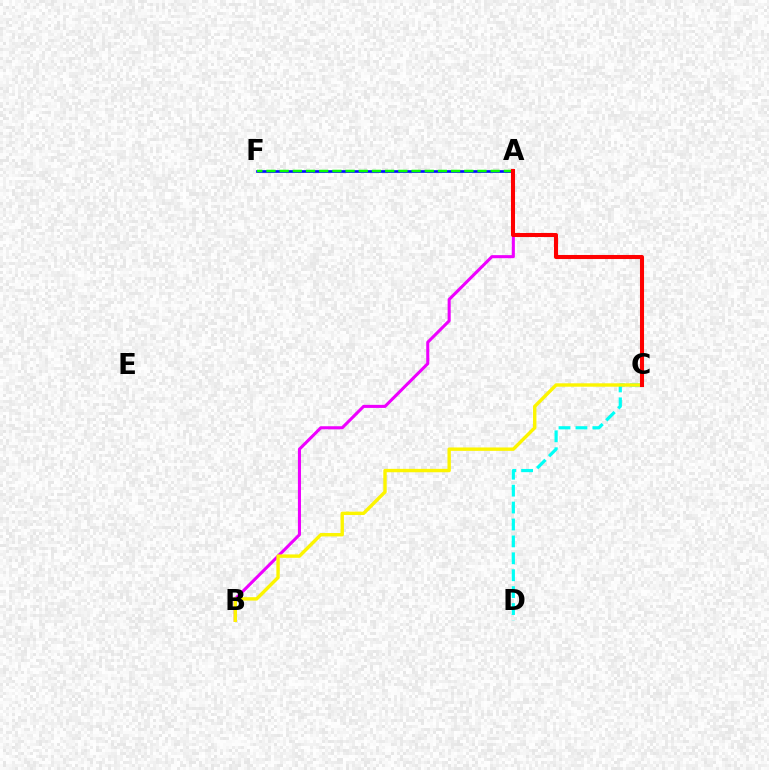{('A', 'F'): [{'color': '#0010ff', 'line_style': 'solid', 'thickness': 1.92}, {'color': '#08ff00', 'line_style': 'dashed', 'thickness': 1.79}], ('A', 'B'): [{'color': '#ee00ff', 'line_style': 'solid', 'thickness': 2.21}], ('C', 'D'): [{'color': '#00fff6', 'line_style': 'dashed', 'thickness': 2.3}], ('B', 'C'): [{'color': '#fcf500', 'line_style': 'solid', 'thickness': 2.44}], ('A', 'C'): [{'color': '#ff0000', 'line_style': 'solid', 'thickness': 2.92}]}